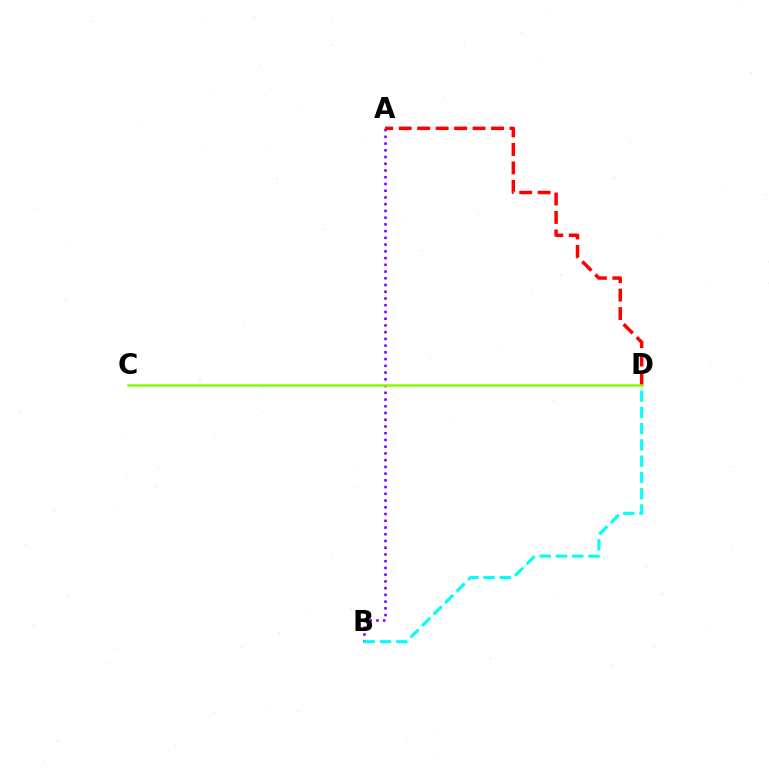{('A', 'B'): [{'color': '#7200ff', 'line_style': 'dotted', 'thickness': 1.83}], ('A', 'D'): [{'color': '#ff0000', 'line_style': 'dashed', 'thickness': 2.51}], ('B', 'D'): [{'color': '#00fff6', 'line_style': 'dashed', 'thickness': 2.21}], ('C', 'D'): [{'color': '#84ff00', 'line_style': 'solid', 'thickness': 1.8}]}